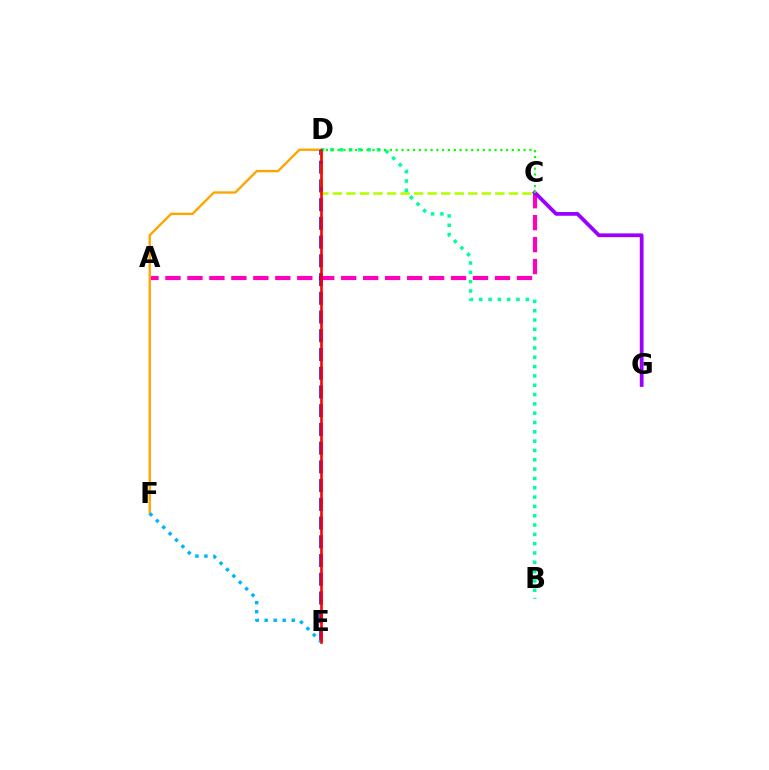{('A', 'C'): [{'color': '#ff00bd', 'line_style': 'dashed', 'thickness': 2.98}], ('C', 'G'): [{'color': '#9b00ff', 'line_style': 'solid', 'thickness': 2.7}], ('D', 'F'): [{'color': '#ffa500', 'line_style': 'solid', 'thickness': 1.71}], ('D', 'E'): [{'color': '#0010ff', 'line_style': 'dashed', 'thickness': 2.54}, {'color': '#ff0000', 'line_style': 'solid', 'thickness': 1.89}], ('B', 'D'): [{'color': '#00ff9d', 'line_style': 'dotted', 'thickness': 2.53}], ('C', 'D'): [{'color': '#08ff00', 'line_style': 'dotted', 'thickness': 1.58}, {'color': '#b3ff00', 'line_style': 'dashed', 'thickness': 1.84}], ('E', 'F'): [{'color': '#00b5ff', 'line_style': 'dotted', 'thickness': 2.45}]}